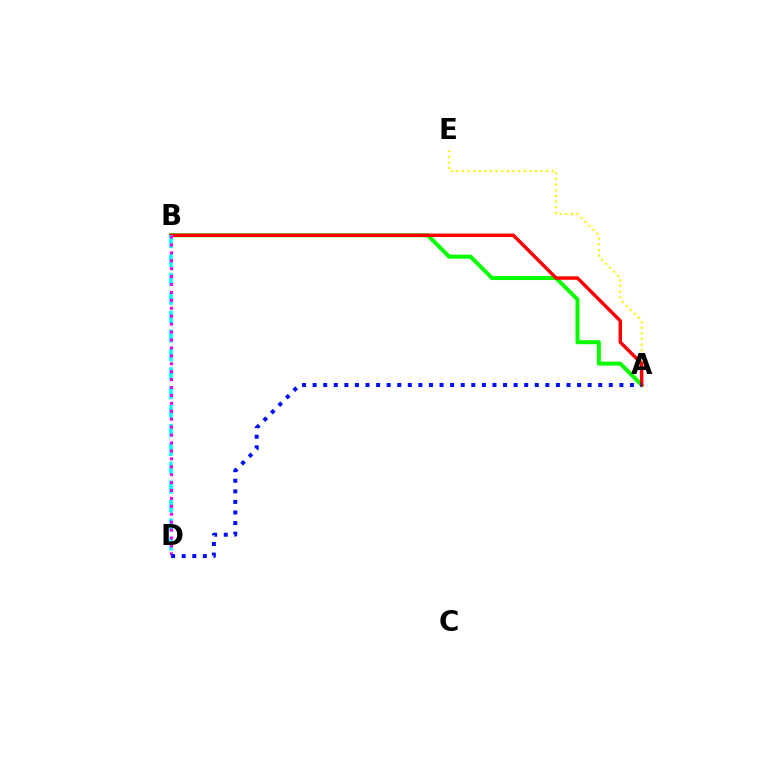{('A', 'E'): [{'color': '#fcf500', 'line_style': 'dotted', 'thickness': 1.53}], ('A', 'B'): [{'color': '#08ff00', 'line_style': 'solid', 'thickness': 2.87}, {'color': '#ff0000', 'line_style': 'solid', 'thickness': 2.48}], ('B', 'D'): [{'color': '#00fff6', 'line_style': 'dashed', 'thickness': 2.57}, {'color': '#ee00ff', 'line_style': 'dotted', 'thickness': 2.15}], ('A', 'D'): [{'color': '#0010ff', 'line_style': 'dotted', 'thickness': 2.87}]}